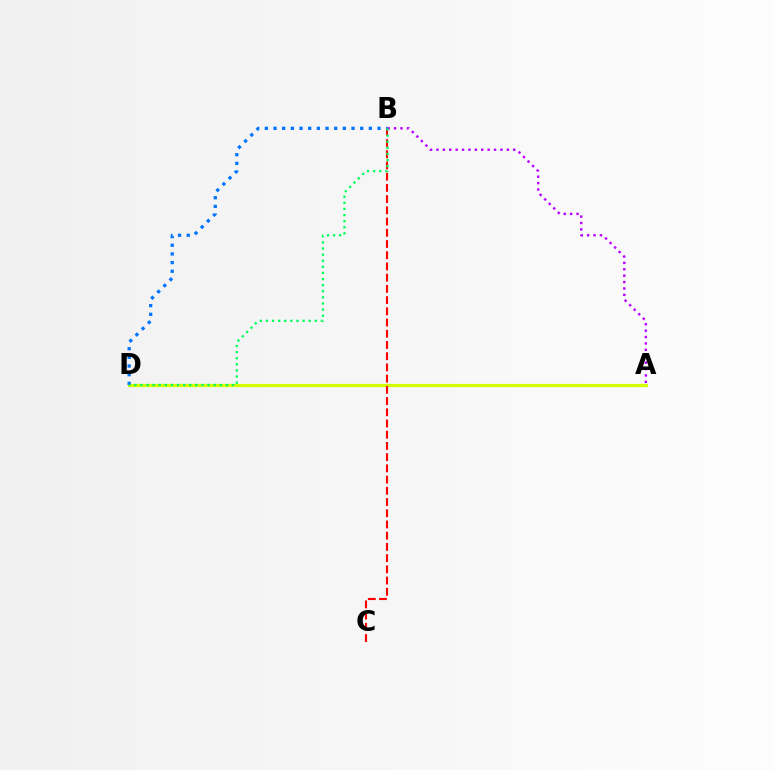{('A', 'D'): [{'color': '#d1ff00', 'line_style': 'solid', 'thickness': 2.31}], ('B', 'C'): [{'color': '#ff0000', 'line_style': 'dashed', 'thickness': 1.52}], ('B', 'D'): [{'color': '#0074ff', 'line_style': 'dotted', 'thickness': 2.35}, {'color': '#00ff5c', 'line_style': 'dotted', 'thickness': 1.66}], ('A', 'B'): [{'color': '#b900ff', 'line_style': 'dotted', 'thickness': 1.74}]}